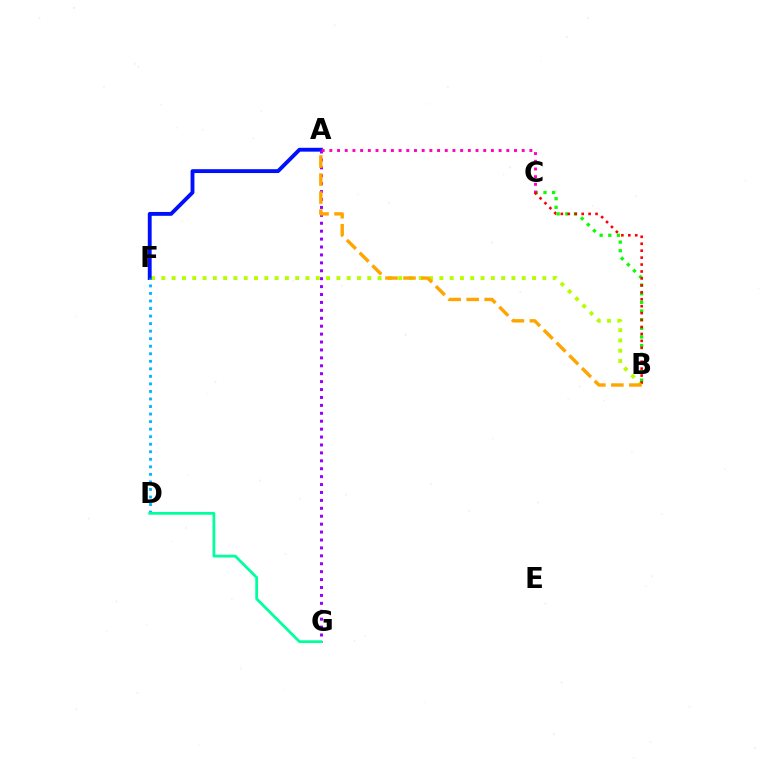{('B', 'F'): [{'color': '#b3ff00', 'line_style': 'dotted', 'thickness': 2.8}], ('A', 'F'): [{'color': '#0010ff', 'line_style': 'solid', 'thickness': 2.78}], ('A', 'G'): [{'color': '#9b00ff', 'line_style': 'dotted', 'thickness': 2.15}], ('B', 'C'): [{'color': '#08ff00', 'line_style': 'dotted', 'thickness': 2.35}, {'color': '#ff0000', 'line_style': 'dotted', 'thickness': 1.88}], ('A', 'C'): [{'color': '#ff00bd', 'line_style': 'dotted', 'thickness': 2.09}], ('D', 'F'): [{'color': '#00b5ff', 'line_style': 'dotted', 'thickness': 2.05}], ('D', 'G'): [{'color': '#00ff9d', 'line_style': 'solid', 'thickness': 1.99}], ('A', 'B'): [{'color': '#ffa500', 'line_style': 'dashed', 'thickness': 2.45}]}